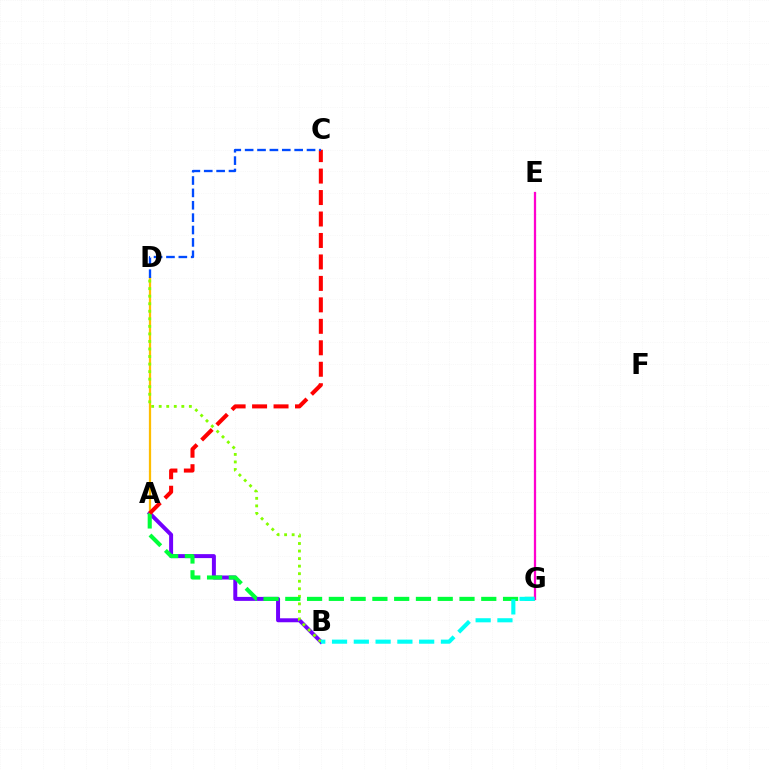{('A', 'B'): [{'color': '#7200ff', 'line_style': 'solid', 'thickness': 2.86}], ('A', 'D'): [{'color': '#ffbd00', 'line_style': 'solid', 'thickness': 1.62}], ('B', 'D'): [{'color': '#84ff00', 'line_style': 'dotted', 'thickness': 2.05}], ('A', 'G'): [{'color': '#00ff39', 'line_style': 'dashed', 'thickness': 2.96}], ('A', 'C'): [{'color': '#ff0000', 'line_style': 'dashed', 'thickness': 2.92}], ('E', 'G'): [{'color': '#ff00cf', 'line_style': 'solid', 'thickness': 1.63}], ('B', 'G'): [{'color': '#00fff6', 'line_style': 'dashed', 'thickness': 2.96}], ('C', 'D'): [{'color': '#004bff', 'line_style': 'dashed', 'thickness': 1.68}]}